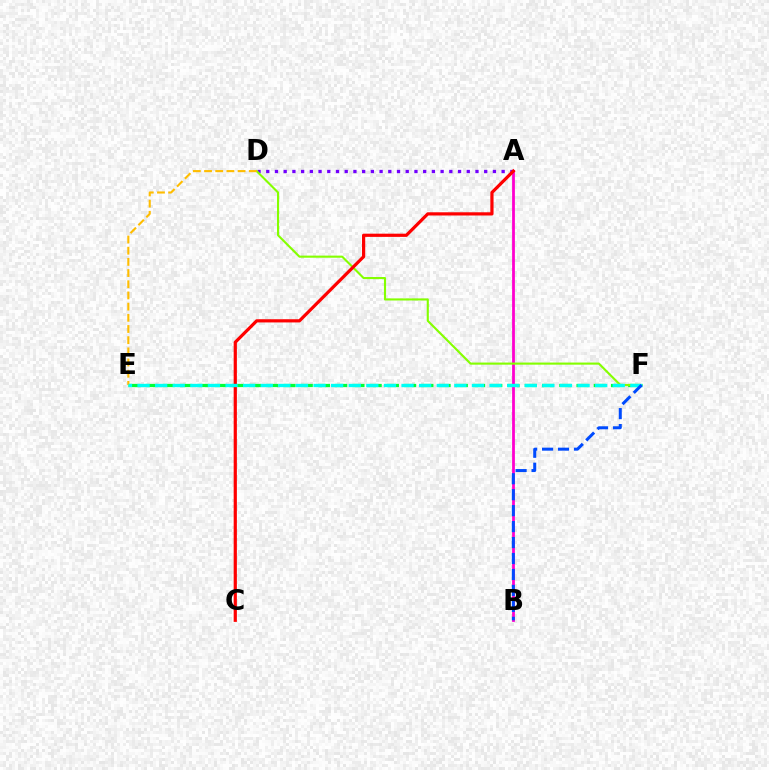{('A', 'D'): [{'color': '#7200ff', 'line_style': 'dotted', 'thickness': 2.37}], ('E', 'F'): [{'color': '#00ff39', 'line_style': 'dashed', 'thickness': 2.34}, {'color': '#00fff6', 'line_style': 'dashed', 'thickness': 2.39}], ('A', 'B'): [{'color': '#ff00cf', 'line_style': 'solid', 'thickness': 2.0}], ('D', 'F'): [{'color': '#84ff00', 'line_style': 'solid', 'thickness': 1.52}], ('D', 'E'): [{'color': '#ffbd00', 'line_style': 'dashed', 'thickness': 1.52}], ('A', 'C'): [{'color': '#ff0000', 'line_style': 'solid', 'thickness': 2.31}], ('B', 'F'): [{'color': '#004bff', 'line_style': 'dashed', 'thickness': 2.17}]}